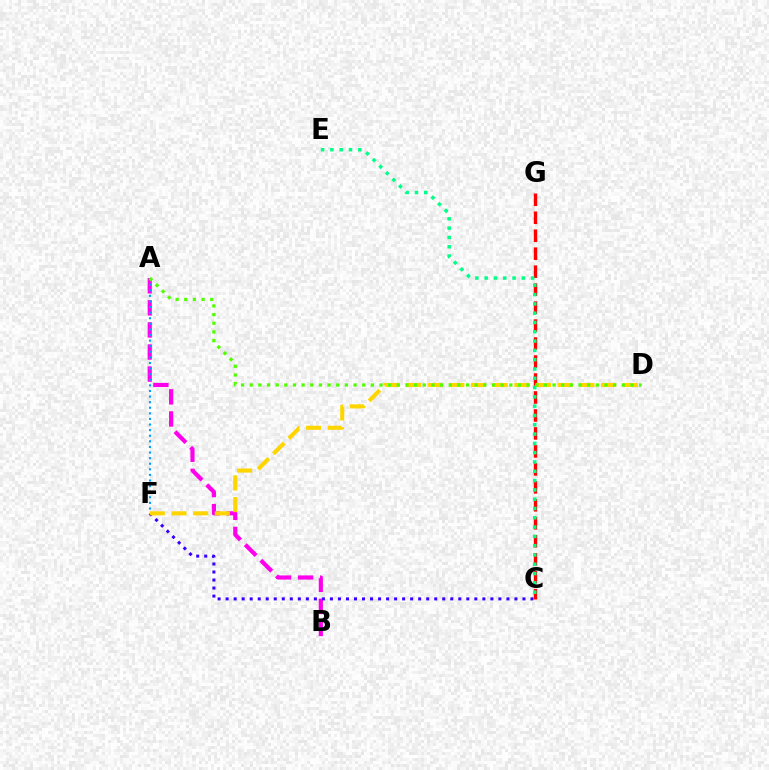{('C', 'G'): [{'color': '#ff0000', 'line_style': 'dashed', 'thickness': 2.44}], ('A', 'B'): [{'color': '#ff00ed', 'line_style': 'dashed', 'thickness': 3.0}], ('C', 'F'): [{'color': '#3700ff', 'line_style': 'dotted', 'thickness': 2.18}], ('D', 'F'): [{'color': '#ffd500', 'line_style': 'dashed', 'thickness': 2.95}], ('C', 'E'): [{'color': '#00ff86', 'line_style': 'dotted', 'thickness': 2.53}], ('A', 'F'): [{'color': '#009eff', 'line_style': 'dotted', 'thickness': 1.52}], ('A', 'D'): [{'color': '#4fff00', 'line_style': 'dotted', 'thickness': 2.35}]}